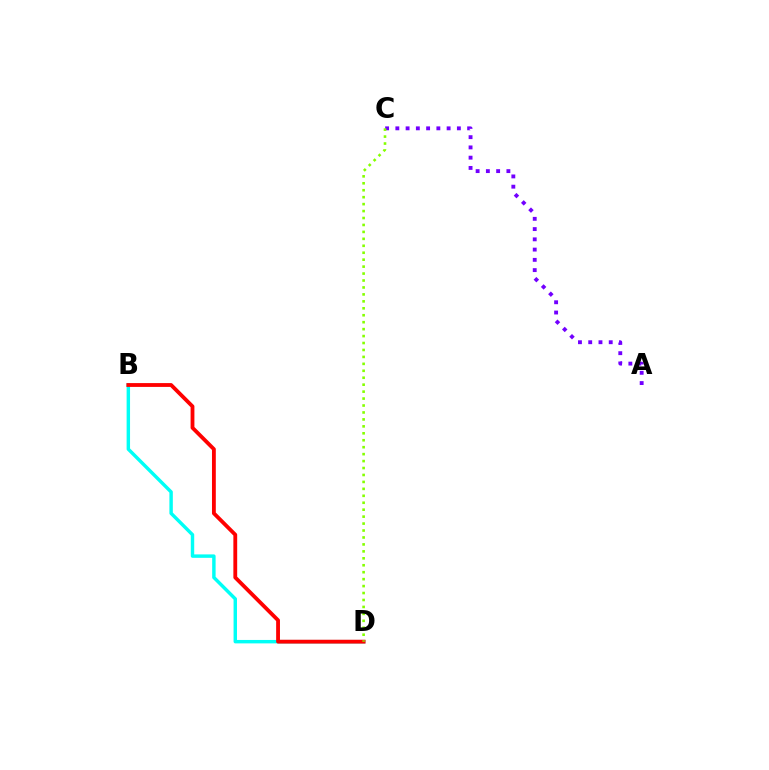{('A', 'C'): [{'color': '#7200ff', 'line_style': 'dotted', 'thickness': 2.79}], ('B', 'D'): [{'color': '#00fff6', 'line_style': 'solid', 'thickness': 2.47}, {'color': '#ff0000', 'line_style': 'solid', 'thickness': 2.75}], ('C', 'D'): [{'color': '#84ff00', 'line_style': 'dotted', 'thickness': 1.89}]}